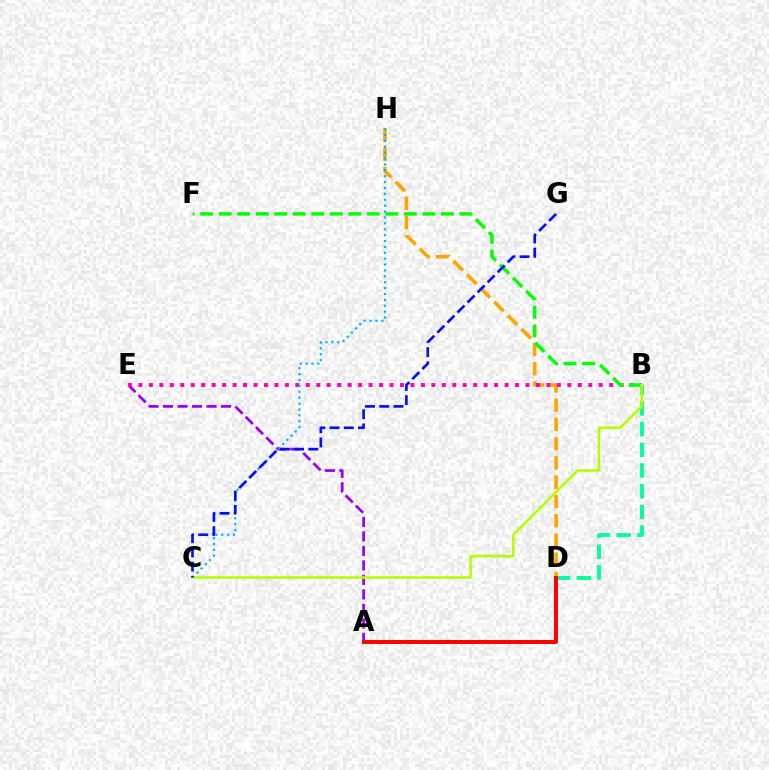{('B', 'D'): [{'color': '#00ff9d', 'line_style': 'dashed', 'thickness': 2.81}], ('D', 'H'): [{'color': '#ffa500', 'line_style': 'dashed', 'thickness': 2.62}], ('A', 'E'): [{'color': '#9b00ff', 'line_style': 'dashed', 'thickness': 1.97}], ('B', 'E'): [{'color': '#ff00bd', 'line_style': 'dotted', 'thickness': 2.84}], ('A', 'D'): [{'color': '#ff0000', 'line_style': 'solid', 'thickness': 2.85}], ('C', 'H'): [{'color': '#00b5ff', 'line_style': 'dotted', 'thickness': 1.6}], ('B', 'F'): [{'color': '#08ff00', 'line_style': 'dashed', 'thickness': 2.52}], ('B', 'C'): [{'color': '#b3ff00', 'line_style': 'solid', 'thickness': 1.84}], ('C', 'G'): [{'color': '#0010ff', 'line_style': 'dashed', 'thickness': 1.93}]}